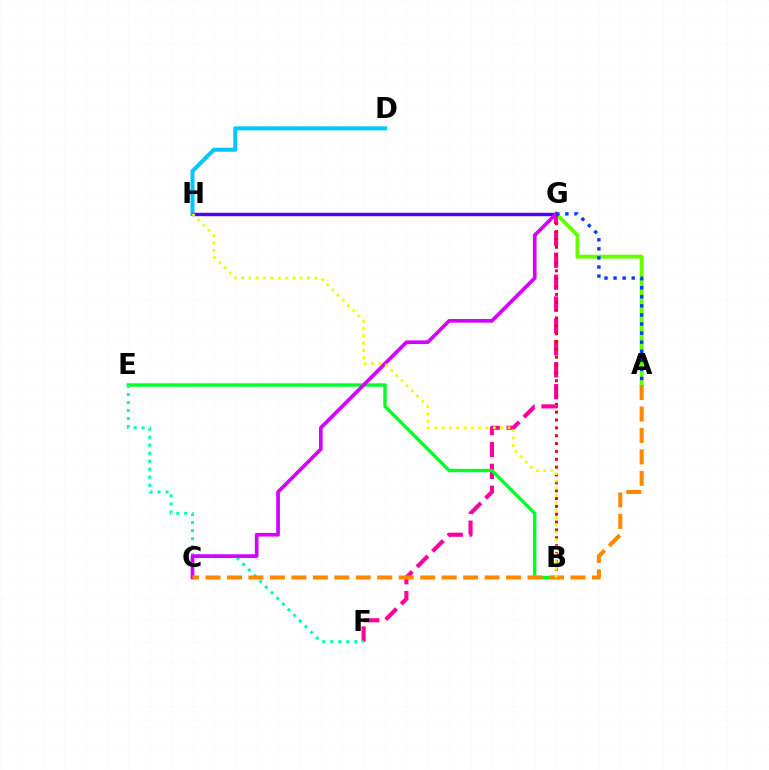{('F', 'G'): [{'color': '#ff00a0', 'line_style': 'dashed', 'thickness': 2.97}], ('B', 'E'): [{'color': '#00ff27', 'line_style': 'solid', 'thickness': 2.46}], ('D', 'H'): [{'color': '#00c7ff', 'line_style': 'solid', 'thickness': 2.89}], ('A', 'G'): [{'color': '#66ff00', 'line_style': 'solid', 'thickness': 2.82}, {'color': '#003fff', 'line_style': 'dotted', 'thickness': 2.46}], ('G', 'H'): [{'color': '#4f00ff', 'line_style': 'solid', 'thickness': 2.46}], ('E', 'F'): [{'color': '#00ffaf', 'line_style': 'dotted', 'thickness': 2.18}], ('B', 'G'): [{'color': '#ff0000', 'line_style': 'dotted', 'thickness': 2.13}], ('C', 'G'): [{'color': '#d600ff', 'line_style': 'solid', 'thickness': 2.66}], ('A', 'C'): [{'color': '#ff8800', 'line_style': 'dashed', 'thickness': 2.92}], ('B', 'H'): [{'color': '#eeff00', 'line_style': 'dotted', 'thickness': 1.99}]}